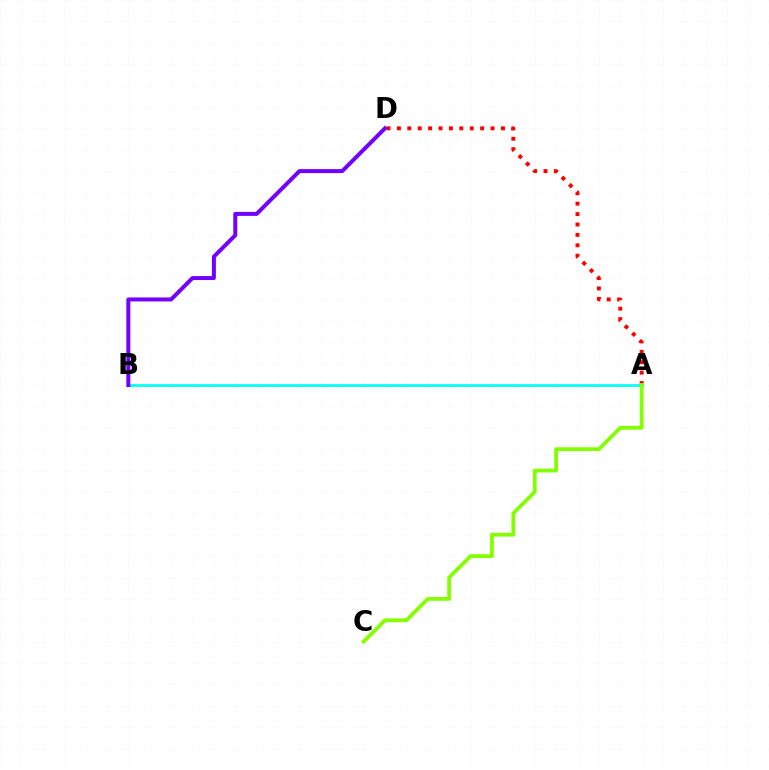{('A', 'D'): [{'color': '#ff0000', 'line_style': 'dotted', 'thickness': 2.83}], ('A', 'B'): [{'color': '#00fff6', 'line_style': 'solid', 'thickness': 1.96}], ('A', 'C'): [{'color': '#84ff00', 'line_style': 'solid', 'thickness': 2.74}], ('B', 'D'): [{'color': '#7200ff', 'line_style': 'solid', 'thickness': 2.87}]}